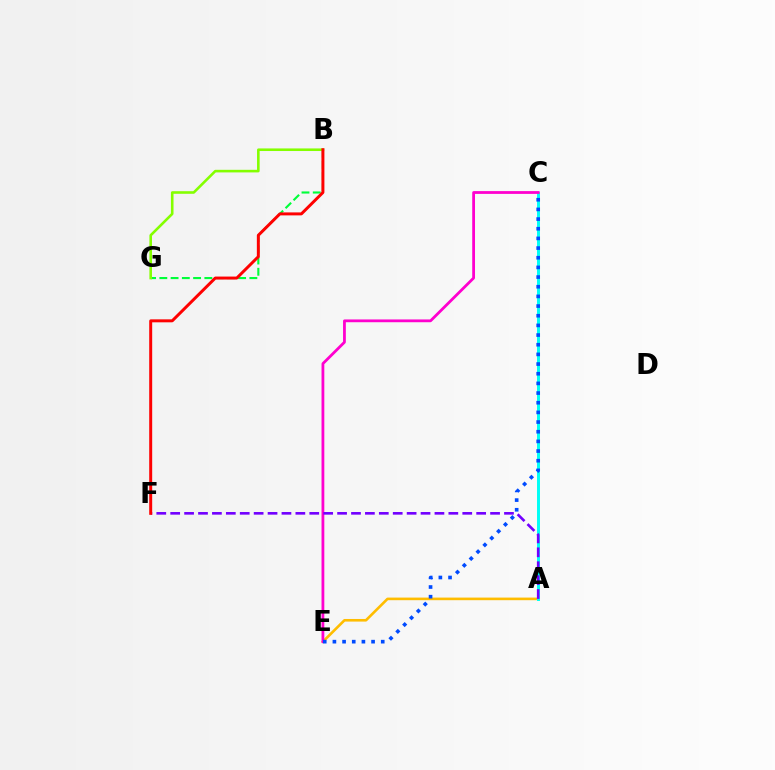{('A', 'E'): [{'color': '#ffbd00', 'line_style': 'solid', 'thickness': 1.88}], ('A', 'C'): [{'color': '#00fff6', 'line_style': 'solid', 'thickness': 2.13}], ('C', 'E'): [{'color': '#ff00cf', 'line_style': 'solid', 'thickness': 2.01}, {'color': '#004bff', 'line_style': 'dotted', 'thickness': 2.63}], ('B', 'G'): [{'color': '#00ff39', 'line_style': 'dashed', 'thickness': 1.53}, {'color': '#84ff00', 'line_style': 'solid', 'thickness': 1.87}], ('A', 'F'): [{'color': '#7200ff', 'line_style': 'dashed', 'thickness': 1.89}], ('B', 'F'): [{'color': '#ff0000', 'line_style': 'solid', 'thickness': 2.14}]}